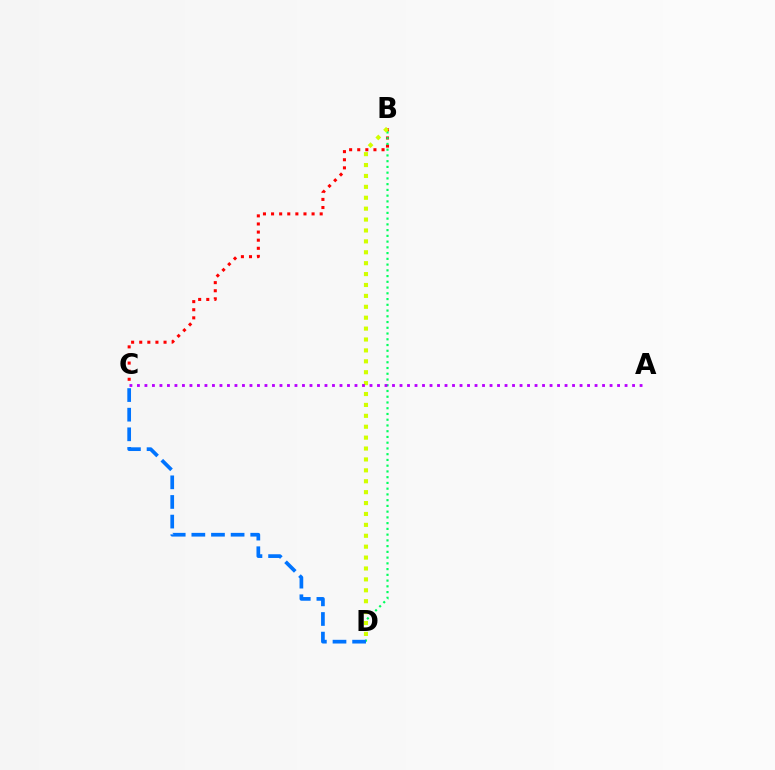{('B', 'C'): [{'color': '#ff0000', 'line_style': 'dotted', 'thickness': 2.2}], ('B', 'D'): [{'color': '#00ff5c', 'line_style': 'dotted', 'thickness': 1.56}, {'color': '#d1ff00', 'line_style': 'dotted', 'thickness': 2.96}], ('C', 'D'): [{'color': '#0074ff', 'line_style': 'dashed', 'thickness': 2.67}], ('A', 'C'): [{'color': '#b900ff', 'line_style': 'dotted', 'thickness': 2.04}]}